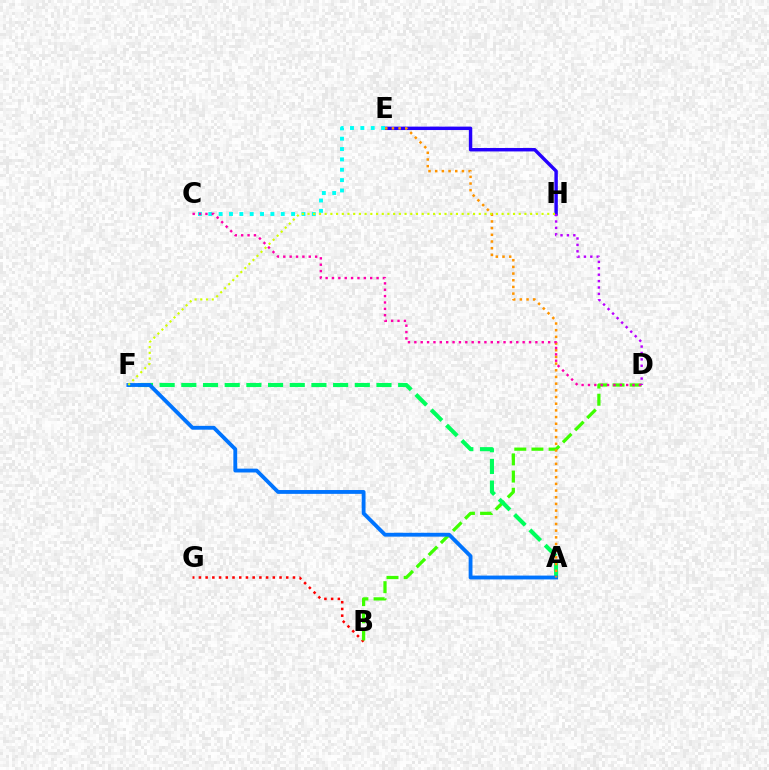{('B', 'G'): [{'color': '#ff0000', 'line_style': 'dotted', 'thickness': 1.83}], ('B', 'D'): [{'color': '#3dff00', 'line_style': 'dashed', 'thickness': 2.33}], ('E', 'H'): [{'color': '#2500ff', 'line_style': 'solid', 'thickness': 2.46}], ('D', 'H'): [{'color': '#b900ff', 'line_style': 'dotted', 'thickness': 1.74}], ('A', 'F'): [{'color': '#00ff5c', 'line_style': 'dashed', 'thickness': 2.95}, {'color': '#0074ff', 'line_style': 'solid', 'thickness': 2.76}], ('C', 'E'): [{'color': '#00fff6', 'line_style': 'dotted', 'thickness': 2.81}], ('A', 'E'): [{'color': '#ff9400', 'line_style': 'dotted', 'thickness': 1.82}], ('F', 'H'): [{'color': '#d1ff00', 'line_style': 'dotted', 'thickness': 1.55}], ('C', 'D'): [{'color': '#ff00ac', 'line_style': 'dotted', 'thickness': 1.73}]}